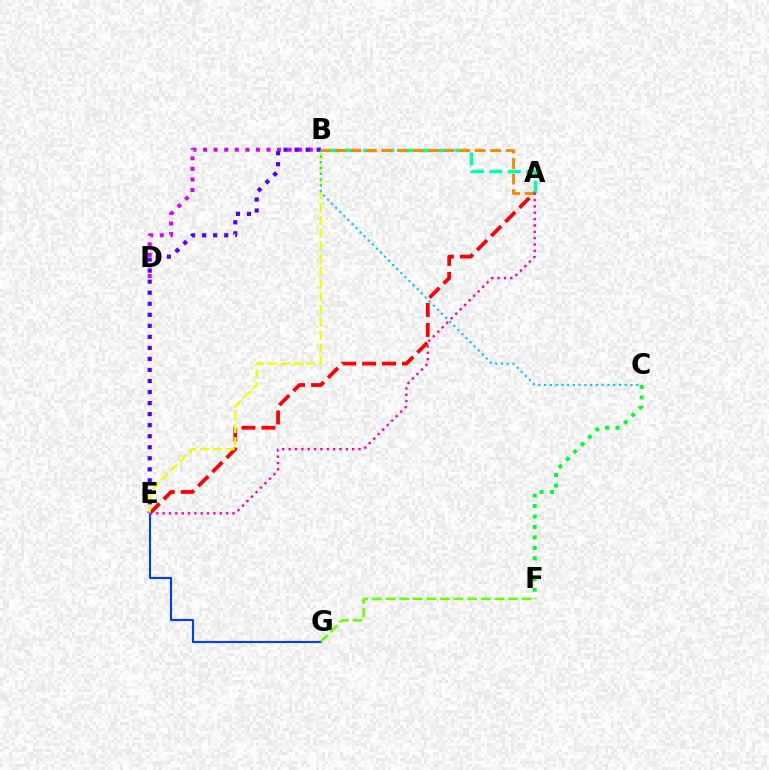{('A', 'B'): [{'color': '#00ffaf', 'line_style': 'dashed', 'thickness': 2.5}, {'color': '#ff8800', 'line_style': 'dashed', 'thickness': 2.11}], ('A', 'E'): [{'color': '#ff0000', 'line_style': 'dashed', 'thickness': 2.71}, {'color': '#ff00a0', 'line_style': 'dotted', 'thickness': 1.73}], ('C', 'F'): [{'color': '#00ff27', 'line_style': 'dotted', 'thickness': 2.84}], ('B', 'D'): [{'color': '#d600ff', 'line_style': 'dotted', 'thickness': 2.87}], ('B', 'E'): [{'color': '#4f00ff', 'line_style': 'dotted', 'thickness': 3.0}, {'color': '#eeff00', 'line_style': 'dashed', 'thickness': 1.74}], ('E', 'G'): [{'color': '#003fff', 'line_style': 'solid', 'thickness': 1.54}], ('F', 'G'): [{'color': '#66ff00', 'line_style': 'dashed', 'thickness': 1.85}], ('B', 'C'): [{'color': '#00c7ff', 'line_style': 'dotted', 'thickness': 1.57}]}